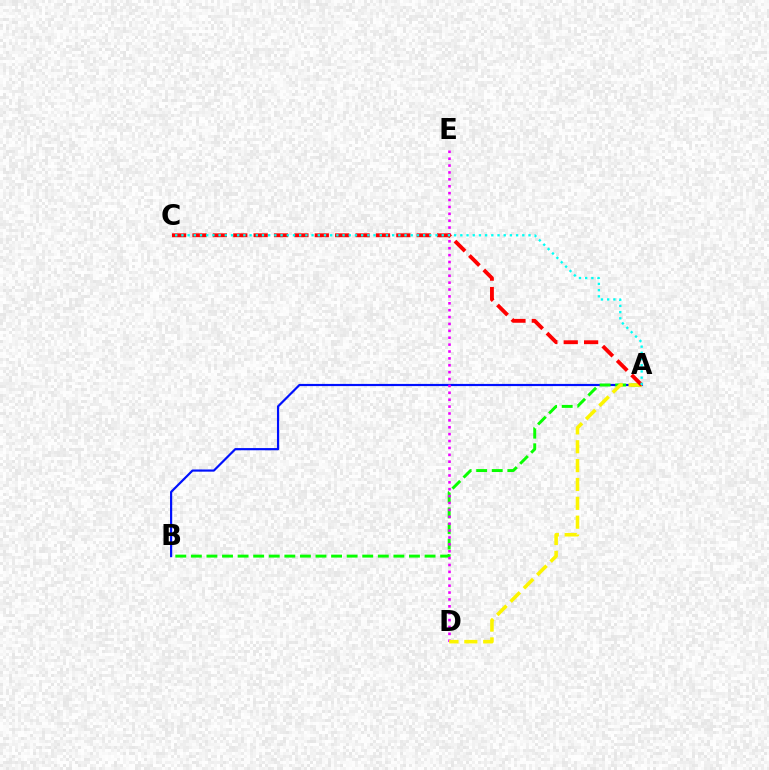{('A', 'B'): [{'color': '#0010ff', 'line_style': 'solid', 'thickness': 1.57}, {'color': '#08ff00', 'line_style': 'dashed', 'thickness': 2.12}], ('D', 'E'): [{'color': '#ee00ff', 'line_style': 'dotted', 'thickness': 1.87}], ('A', 'D'): [{'color': '#fcf500', 'line_style': 'dashed', 'thickness': 2.56}], ('A', 'C'): [{'color': '#ff0000', 'line_style': 'dashed', 'thickness': 2.77}, {'color': '#00fff6', 'line_style': 'dotted', 'thickness': 1.68}]}